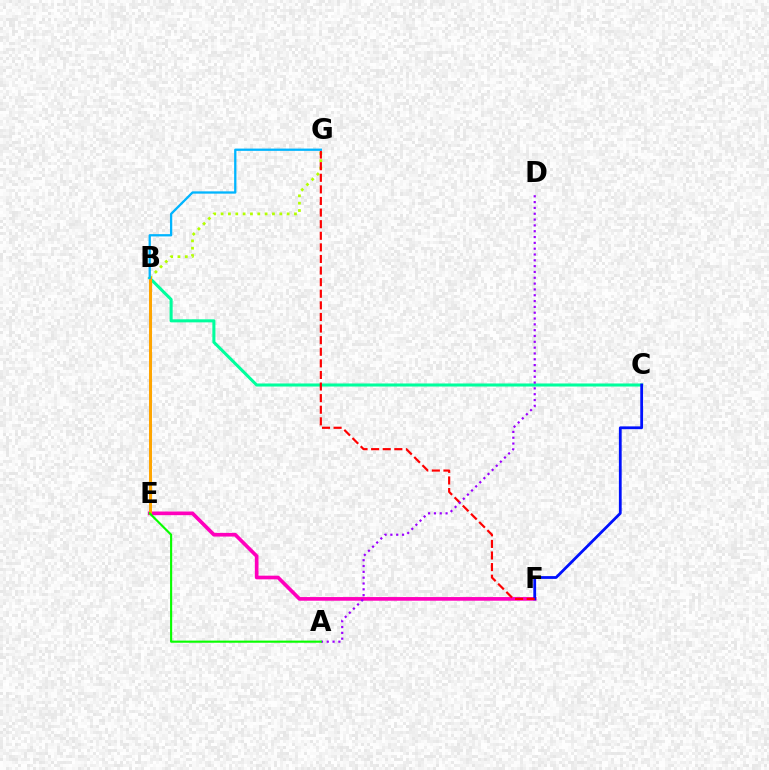{('E', 'F'): [{'color': '#ff00bd', 'line_style': 'solid', 'thickness': 2.64}], ('B', 'G'): [{'color': '#b3ff00', 'line_style': 'dotted', 'thickness': 1.99}, {'color': '#00b5ff', 'line_style': 'solid', 'thickness': 1.65}], ('B', 'C'): [{'color': '#00ff9d', 'line_style': 'solid', 'thickness': 2.2}], ('B', 'E'): [{'color': '#ffa500', 'line_style': 'solid', 'thickness': 2.18}], ('C', 'F'): [{'color': '#0010ff', 'line_style': 'solid', 'thickness': 2.01}], ('F', 'G'): [{'color': '#ff0000', 'line_style': 'dashed', 'thickness': 1.58}], ('A', 'D'): [{'color': '#9b00ff', 'line_style': 'dotted', 'thickness': 1.58}], ('A', 'E'): [{'color': '#08ff00', 'line_style': 'solid', 'thickness': 1.54}]}